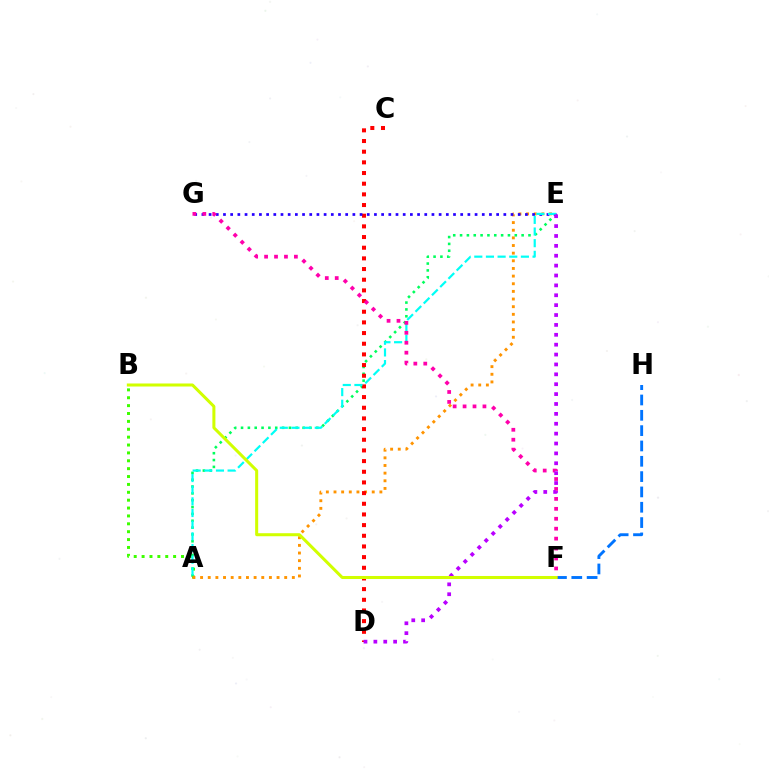{('A', 'B'): [{'color': '#3dff00', 'line_style': 'dotted', 'thickness': 2.14}], ('A', 'E'): [{'color': '#00ff5c', 'line_style': 'dotted', 'thickness': 1.86}, {'color': '#ff9400', 'line_style': 'dotted', 'thickness': 2.08}, {'color': '#00fff6', 'line_style': 'dashed', 'thickness': 1.58}], ('C', 'D'): [{'color': '#ff0000', 'line_style': 'dotted', 'thickness': 2.9}], ('E', 'G'): [{'color': '#2500ff', 'line_style': 'dotted', 'thickness': 1.95}], ('F', 'H'): [{'color': '#0074ff', 'line_style': 'dashed', 'thickness': 2.08}], ('F', 'G'): [{'color': '#ff00ac', 'line_style': 'dotted', 'thickness': 2.7}], ('D', 'E'): [{'color': '#b900ff', 'line_style': 'dotted', 'thickness': 2.69}], ('B', 'F'): [{'color': '#d1ff00', 'line_style': 'solid', 'thickness': 2.18}]}